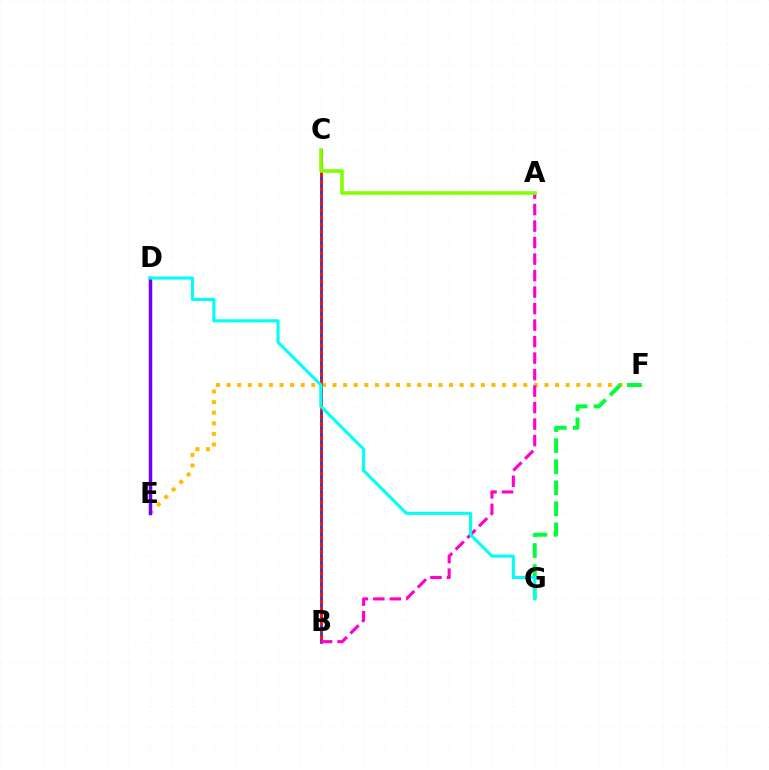{('B', 'C'): [{'color': '#ff0000', 'line_style': 'solid', 'thickness': 2.01}, {'color': '#004bff', 'line_style': 'dotted', 'thickness': 1.93}], ('E', 'F'): [{'color': '#ffbd00', 'line_style': 'dotted', 'thickness': 2.88}], ('F', 'G'): [{'color': '#00ff39', 'line_style': 'dashed', 'thickness': 2.86}], ('A', 'B'): [{'color': '#ff00cf', 'line_style': 'dashed', 'thickness': 2.24}], ('D', 'E'): [{'color': '#7200ff', 'line_style': 'solid', 'thickness': 2.5}], ('D', 'G'): [{'color': '#00fff6', 'line_style': 'solid', 'thickness': 2.23}], ('A', 'C'): [{'color': '#84ff00', 'line_style': 'solid', 'thickness': 2.61}]}